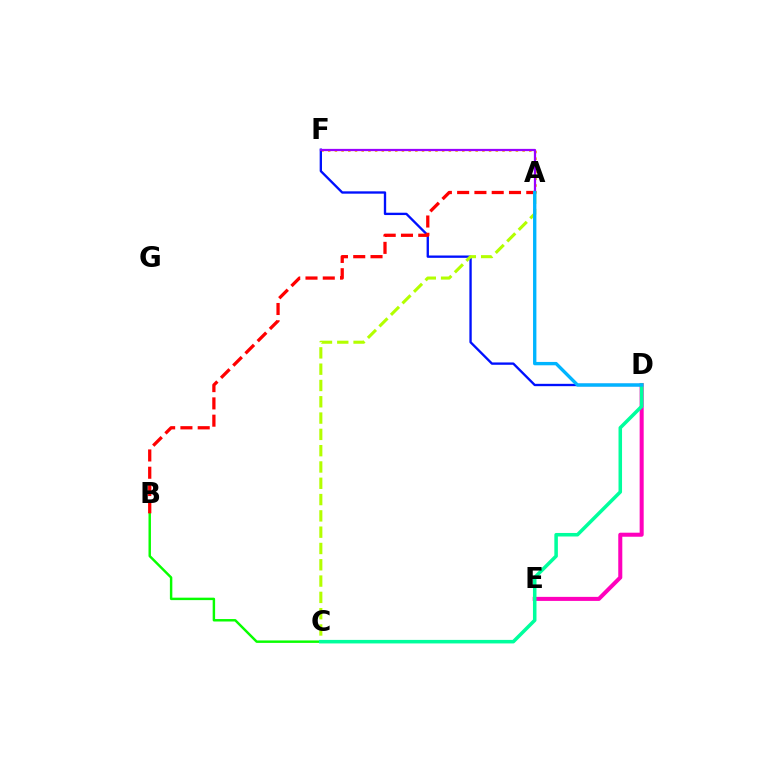{('A', 'F'): [{'color': '#ffa500', 'line_style': 'dotted', 'thickness': 1.82}, {'color': '#9b00ff', 'line_style': 'solid', 'thickness': 1.61}], ('D', 'E'): [{'color': '#ff00bd', 'line_style': 'solid', 'thickness': 2.91}], ('B', 'C'): [{'color': '#08ff00', 'line_style': 'solid', 'thickness': 1.76}], ('D', 'F'): [{'color': '#0010ff', 'line_style': 'solid', 'thickness': 1.69}], ('A', 'B'): [{'color': '#ff0000', 'line_style': 'dashed', 'thickness': 2.35}], ('A', 'C'): [{'color': '#b3ff00', 'line_style': 'dashed', 'thickness': 2.21}], ('C', 'D'): [{'color': '#00ff9d', 'line_style': 'solid', 'thickness': 2.54}], ('A', 'D'): [{'color': '#00b5ff', 'line_style': 'solid', 'thickness': 2.41}]}